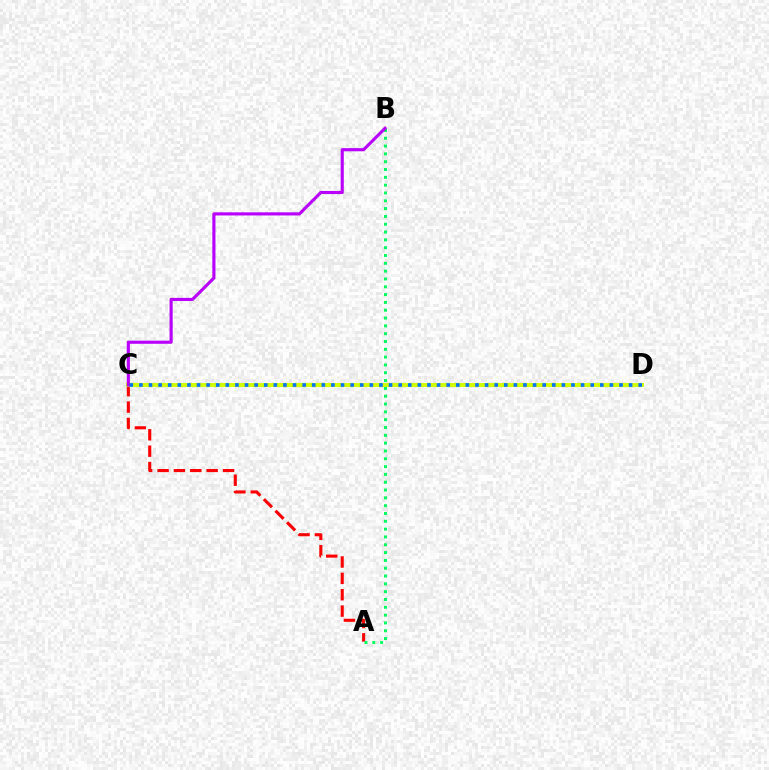{('A', 'C'): [{'color': '#ff0000', 'line_style': 'dashed', 'thickness': 2.22}], ('A', 'B'): [{'color': '#00ff5c', 'line_style': 'dotted', 'thickness': 2.12}], ('C', 'D'): [{'color': '#d1ff00', 'line_style': 'solid', 'thickness': 2.96}, {'color': '#0074ff', 'line_style': 'dotted', 'thickness': 2.61}], ('B', 'C'): [{'color': '#b900ff', 'line_style': 'solid', 'thickness': 2.26}]}